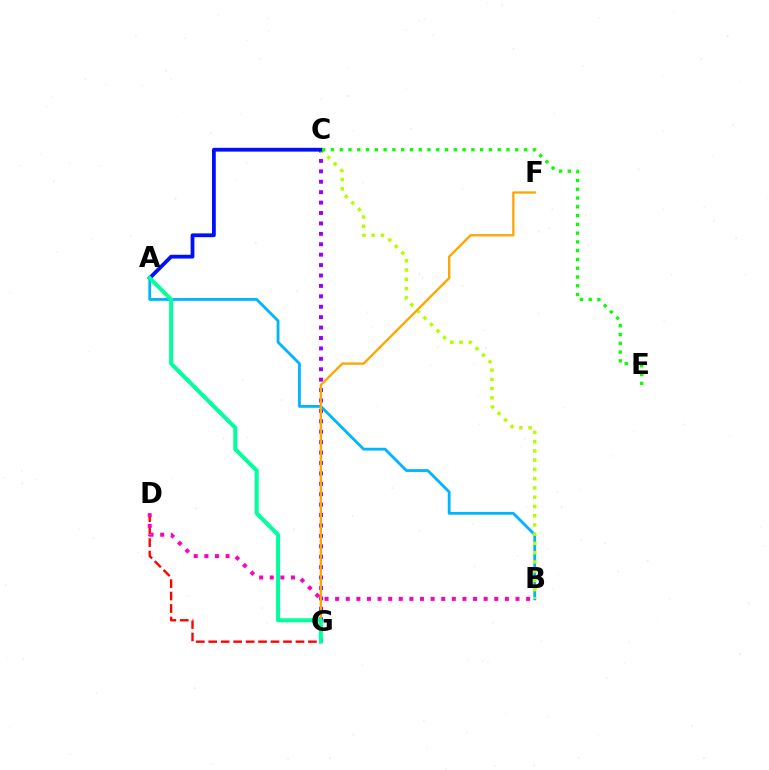{('C', 'G'): [{'color': '#9b00ff', 'line_style': 'dotted', 'thickness': 2.83}], ('A', 'B'): [{'color': '#00b5ff', 'line_style': 'solid', 'thickness': 2.02}], ('B', 'C'): [{'color': '#b3ff00', 'line_style': 'dotted', 'thickness': 2.51}], ('D', 'G'): [{'color': '#ff0000', 'line_style': 'dashed', 'thickness': 1.69}], ('A', 'C'): [{'color': '#0010ff', 'line_style': 'solid', 'thickness': 2.73}], ('F', 'G'): [{'color': '#ffa500', 'line_style': 'solid', 'thickness': 1.67}], ('B', 'D'): [{'color': '#ff00bd', 'line_style': 'dotted', 'thickness': 2.88}], ('A', 'G'): [{'color': '#00ff9d', 'line_style': 'solid', 'thickness': 2.89}], ('C', 'E'): [{'color': '#08ff00', 'line_style': 'dotted', 'thickness': 2.38}]}